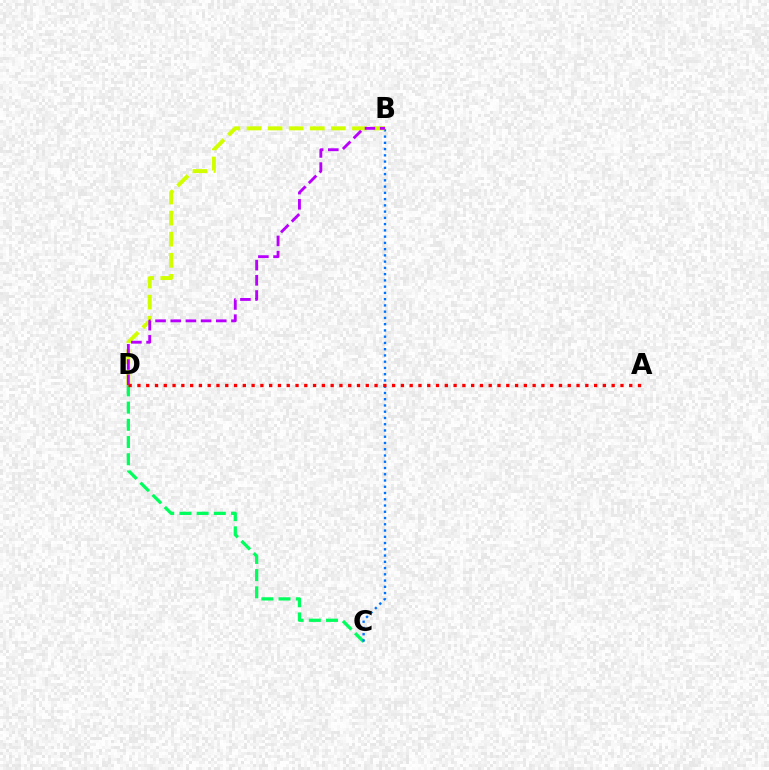{('C', 'D'): [{'color': '#00ff5c', 'line_style': 'dashed', 'thickness': 2.34}], ('B', 'C'): [{'color': '#0074ff', 'line_style': 'dotted', 'thickness': 1.7}], ('B', 'D'): [{'color': '#d1ff00', 'line_style': 'dashed', 'thickness': 2.86}, {'color': '#b900ff', 'line_style': 'dashed', 'thickness': 2.06}], ('A', 'D'): [{'color': '#ff0000', 'line_style': 'dotted', 'thickness': 2.39}]}